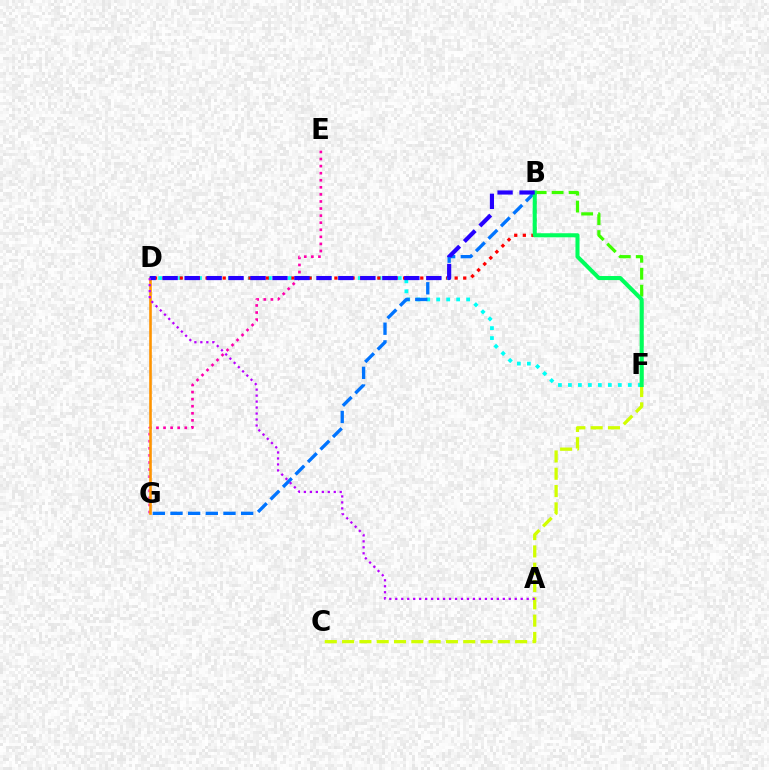{('B', 'F'): [{'color': '#3dff00', 'line_style': 'dashed', 'thickness': 2.31}, {'color': '#00ff5c', 'line_style': 'solid', 'thickness': 2.93}], ('D', 'F'): [{'color': '#00fff6', 'line_style': 'dotted', 'thickness': 2.71}], ('B', 'D'): [{'color': '#ff0000', 'line_style': 'dotted', 'thickness': 2.33}, {'color': '#2500ff', 'line_style': 'dashed', 'thickness': 2.98}], ('E', 'G'): [{'color': '#ff00ac', 'line_style': 'dotted', 'thickness': 1.92}], ('D', 'G'): [{'color': '#ff9400', 'line_style': 'solid', 'thickness': 1.88}], ('B', 'G'): [{'color': '#0074ff', 'line_style': 'dashed', 'thickness': 2.4}], ('C', 'F'): [{'color': '#d1ff00', 'line_style': 'dashed', 'thickness': 2.35}], ('A', 'D'): [{'color': '#b900ff', 'line_style': 'dotted', 'thickness': 1.62}]}